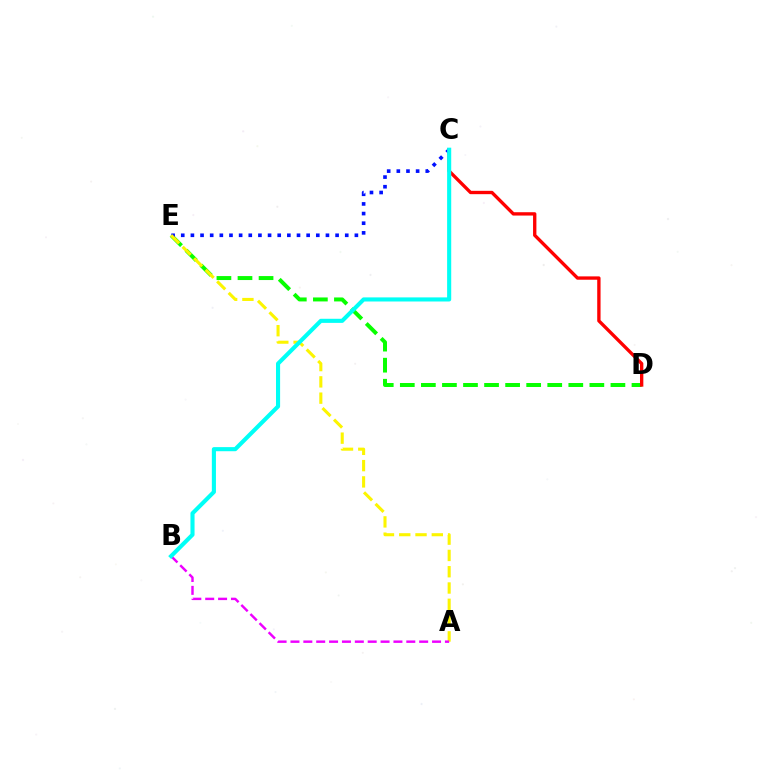{('D', 'E'): [{'color': '#08ff00', 'line_style': 'dashed', 'thickness': 2.86}], ('C', 'D'): [{'color': '#ff0000', 'line_style': 'solid', 'thickness': 2.41}], ('C', 'E'): [{'color': '#0010ff', 'line_style': 'dotted', 'thickness': 2.62}], ('A', 'E'): [{'color': '#fcf500', 'line_style': 'dashed', 'thickness': 2.21}], ('A', 'B'): [{'color': '#ee00ff', 'line_style': 'dashed', 'thickness': 1.75}], ('B', 'C'): [{'color': '#00fff6', 'line_style': 'solid', 'thickness': 2.95}]}